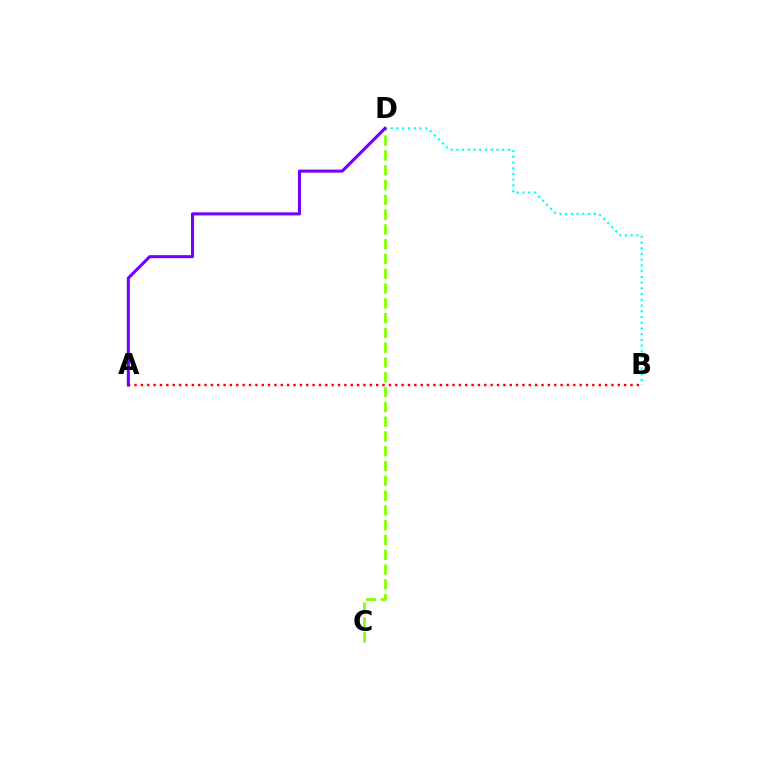{('C', 'D'): [{'color': '#84ff00', 'line_style': 'dashed', 'thickness': 2.01}], ('B', 'D'): [{'color': '#00fff6', 'line_style': 'dotted', 'thickness': 1.56}], ('A', 'B'): [{'color': '#ff0000', 'line_style': 'dotted', 'thickness': 1.73}], ('A', 'D'): [{'color': '#7200ff', 'line_style': 'solid', 'thickness': 2.19}]}